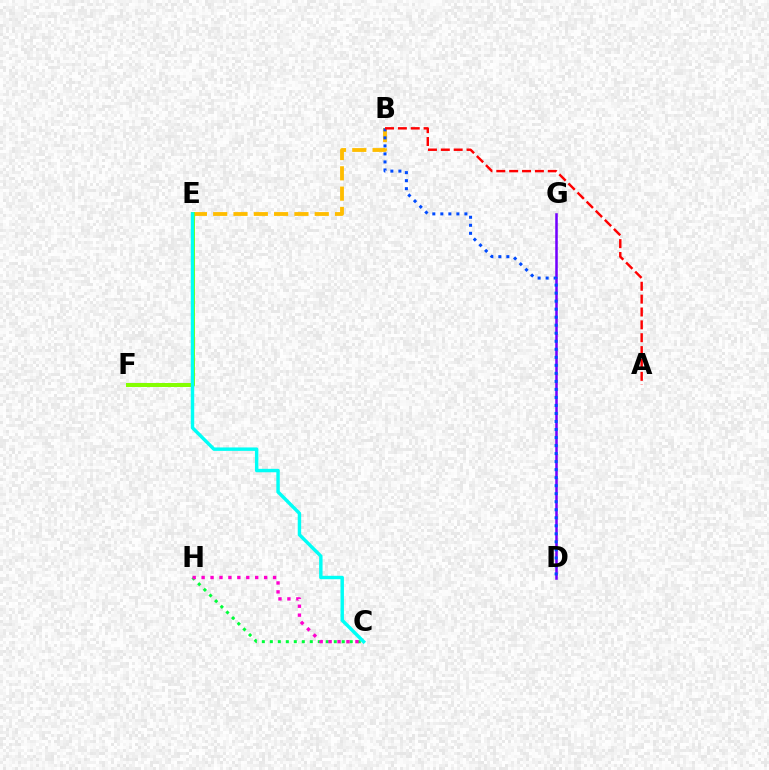{('B', 'E'): [{'color': '#ffbd00', 'line_style': 'dashed', 'thickness': 2.76}], ('C', 'H'): [{'color': '#00ff39', 'line_style': 'dotted', 'thickness': 2.17}, {'color': '#ff00cf', 'line_style': 'dotted', 'thickness': 2.43}], ('D', 'G'): [{'color': '#7200ff', 'line_style': 'solid', 'thickness': 1.82}], ('E', 'F'): [{'color': '#84ff00', 'line_style': 'solid', 'thickness': 2.86}], ('B', 'D'): [{'color': '#004bff', 'line_style': 'dotted', 'thickness': 2.18}], ('A', 'B'): [{'color': '#ff0000', 'line_style': 'dashed', 'thickness': 1.75}], ('C', 'E'): [{'color': '#00fff6', 'line_style': 'solid', 'thickness': 2.47}]}